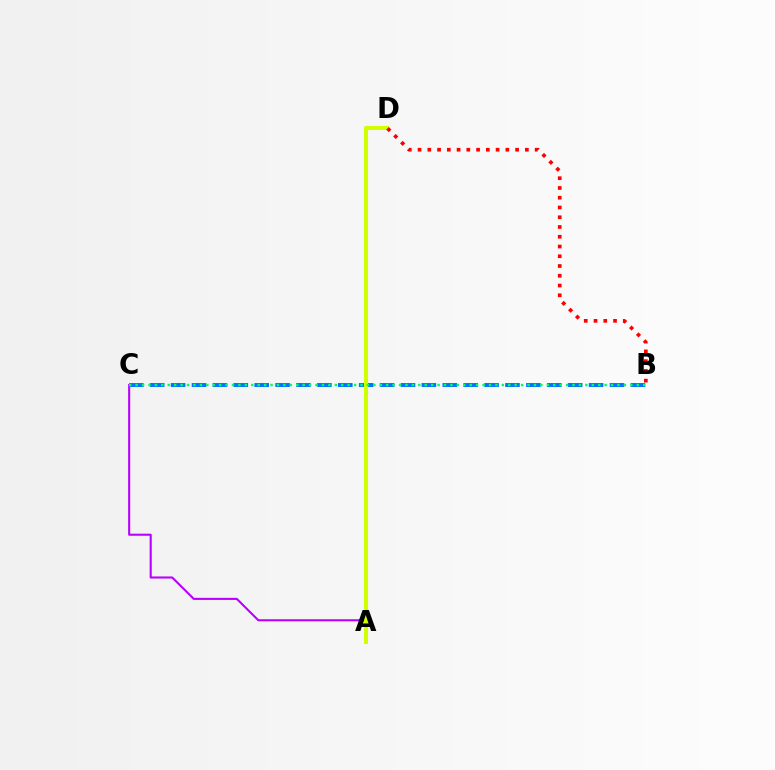{('A', 'C'): [{'color': '#b900ff', 'line_style': 'solid', 'thickness': 1.5}], ('B', 'C'): [{'color': '#0074ff', 'line_style': 'dashed', 'thickness': 2.84}, {'color': '#00ff5c', 'line_style': 'dotted', 'thickness': 1.75}], ('A', 'D'): [{'color': '#d1ff00', 'line_style': 'solid', 'thickness': 2.93}], ('B', 'D'): [{'color': '#ff0000', 'line_style': 'dotted', 'thickness': 2.65}]}